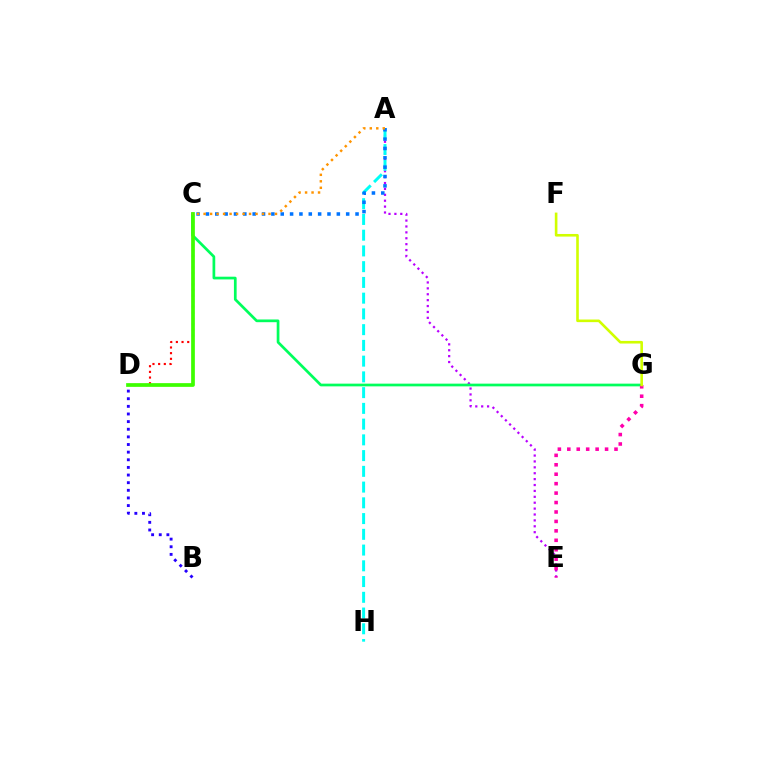{('A', 'E'): [{'color': '#b900ff', 'line_style': 'dotted', 'thickness': 1.6}], ('C', 'G'): [{'color': '#00ff5c', 'line_style': 'solid', 'thickness': 1.95}], ('E', 'G'): [{'color': '#ff00ac', 'line_style': 'dotted', 'thickness': 2.56}], ('B', 'D'): [{'color': '#2500ff', 'line_style': 'dotted', 'thickness': 2.07}], ('C', 'D'): [{'color': '#ff0000', 'line_style': 'dotted', 'thickness': 1.54}, {'color': '#3dff00', 'line_style': 'solid', 'thickness': 2.68}], ('A', 'H'): [{'color': '#00fff6', 'line_style': 'dashed', 'thickness': 2.14}], ('A', 'C'): [{'color': '#0074ff', 'line_style': 'dotted', 'thickness': 2.54}, {'color': '#ff9400', 'line_style': 'dotted', 'thickness': 1.76}], ('F', 'G'): [{'color': '#d1ff00', 'line_style': 'solid', 'thickness': 1.88}]}